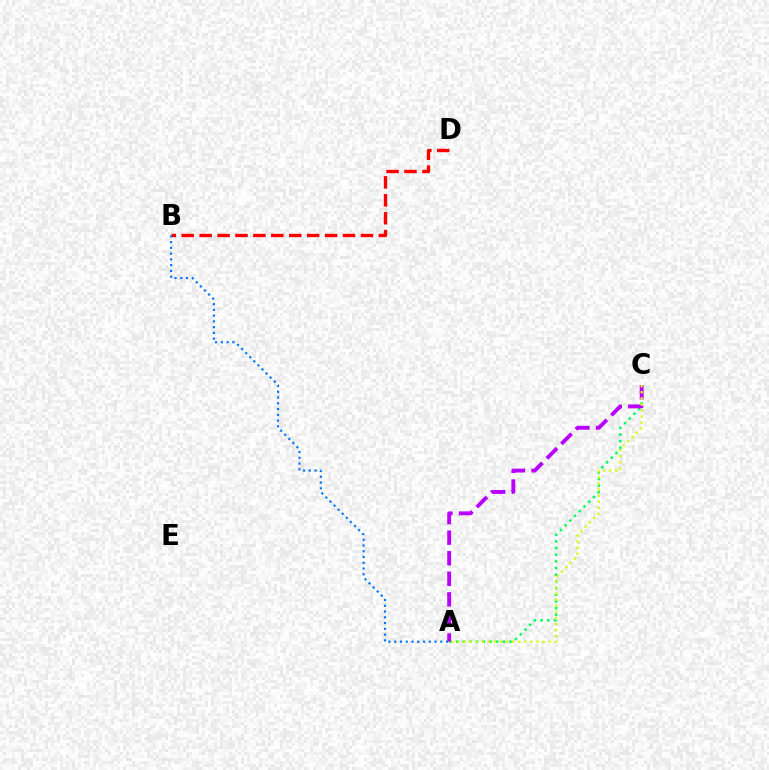{('A', 'C'): [{'color': '#00ff5c', 'line_style': 'dotted', 'thickness': 1.81}, {'color': '#b900ff', 'line_style': 'dashed', 'thickness': 2.79}, {'color': '#d1ff00', 'line_style': 'dotted', 'thickness': 1.65}], ('B', 'D'): [{'color': '#ff0000', 'line_style': 'dashed', 'thickness': 2.43}], ('A', 'B'): [{'color': '#0074ff', 'line_style': 'dotted', 'thickness': 1.57}]}